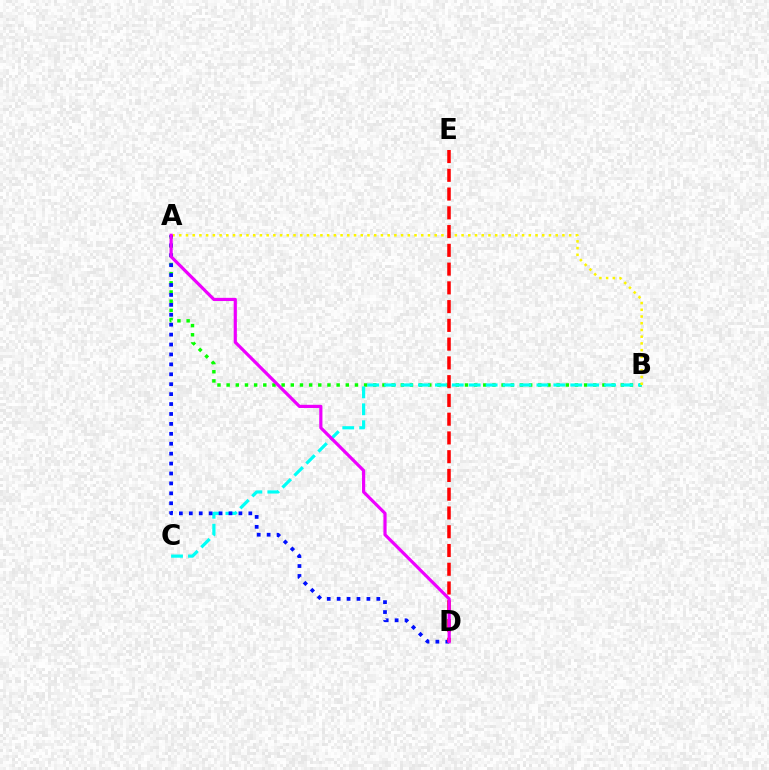{('A', 'B'): [{'color': '#08ff00', 'line_style': 'dotted', 'thickness': 2.49}, {'color': '#fcf500', 'line_style': 'dotted', 'thickness': 1.83}], ('B', 'C'): [{'color': '#00fff6', 'line_style': 'dashed', 'thickness': 2.3}], ('A', 'D'): [{'color': '#0010ff', 'line_style': 'dotted', 'thickness': 2.7}, {'color': '#ee00ff', 'line_style': 'solid', 'thickness': 2.29}], ('D', 'E'): [{'color': '#ff0000', 'line_style': 'dashed', 'thickness': 2.55}]}